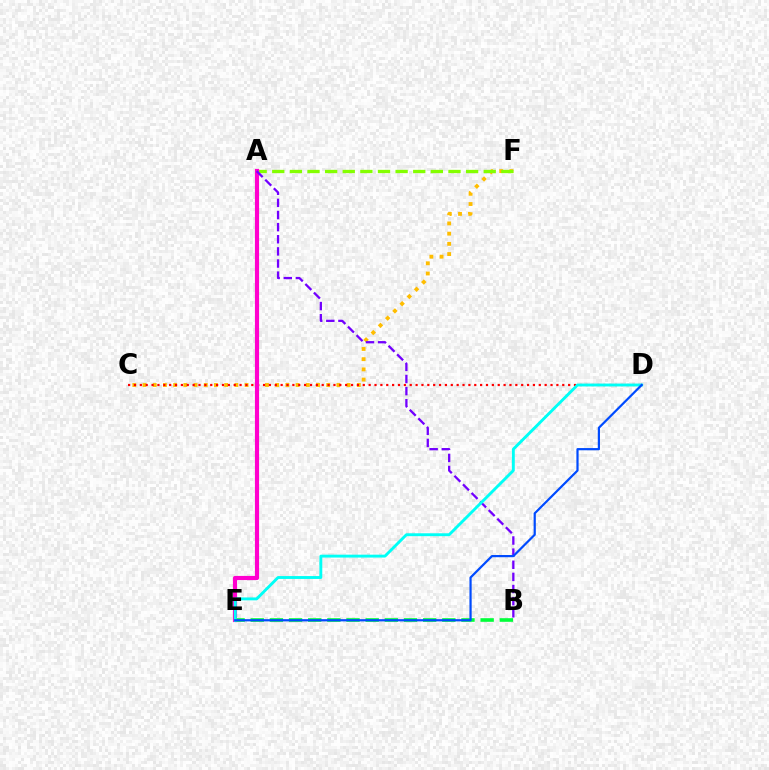{('C', 'F'): [{'color': '#ffbd00', 'line_style': 'dotted', 'thickness': 2.77}], ('A', 'F'): [{'color': '#84ff00', 'line_style': 'dashed', 'thickness': 2.39}], ('C', 'D'): [{'color': '#ff0000', 'line_style': 'dotted', 'thickness': 1.59}], ('A', 'E'): [{'color': '#ff00cf', 'line_style': 'solid', 'thickness': 2.99}], ('B', 'E'): [{'color': '#00ff39', 'line_style': 'dashed', 'thickness': 2.6}], ('A', 'B'): [{'color': '#7200ff', 'line_style': 'dashed', 'thickness': 1.65}], ('D', 'E'): [{'color': '#00fff6', 'line_style': 'solid', 'thickness': 2.08}, {'color': '#004bff', 'line_style': 'solid', 'thickness': 1.59}]}